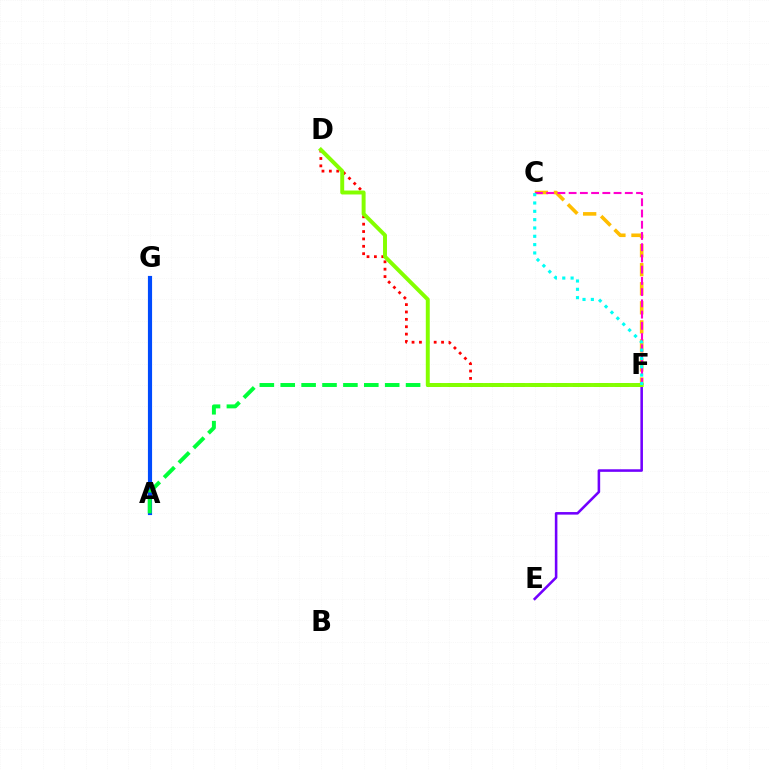{('A', 'G'): [{'color': '#004bff', 'line_style': 'solid', 'thickness': 3.0}], ('E', 'F'): [{'color': '#7200ff', 'line_style': 'solid', 'thickness': 1.85}], ('A', 'F'): [{'color': '#00ff39', 'line_style': 'dashed', 'thickness': 2.84}], ('C', 'F'): [{'color': '#ffbd00', 'line_style': 'dashed', 'thickness': 2.59}, {'color': '#ff00cf', 'line_style': 'dashed', 'thickness': 1.53}, {'color': '#00fff6', 'line_style': 'dotted', 'thickness': 2.26}], ('D', 'F'): [{'color': '#ff0000', 'line_style': 'dotted', 'thickness': 2.0}, {'color': '#84ff00', 'line_style': 'solid', 'thickness': 2.84}]}